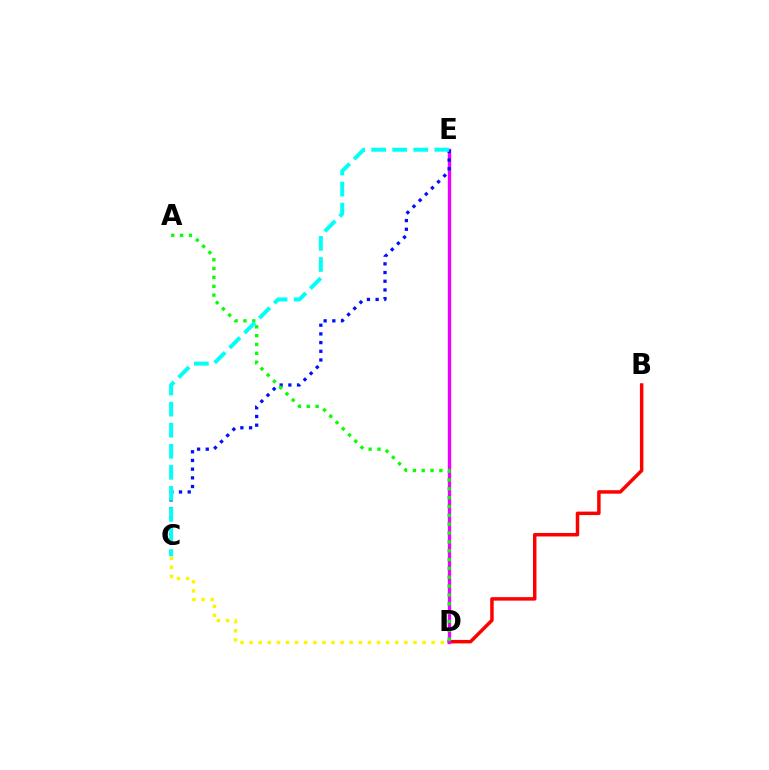{('B', 'D'): [{'color': '#ff0000', 'line_style': 'solid', 'thickness': 2.51}], ('C', 'D'): [{'color': '#fcf500', 'line_style': 'dotted', 'thickness': 2.47}], ('D', 'E'): [{'color': '#ee00ff', 'line_style': 'solid', 'thickness': 2.42}], ('C', 'E'): [{'color': '#0010ff', 'line_style': 'dotted', 'thickness': 2.36}, {'color': '#00fff6', 'line_style': 'dashed', 'thickness': 2.86}], ('A', 'D'): [{'color': '#08ff00', 'line_style': 'dotted', 'thickness': 2.4}]}